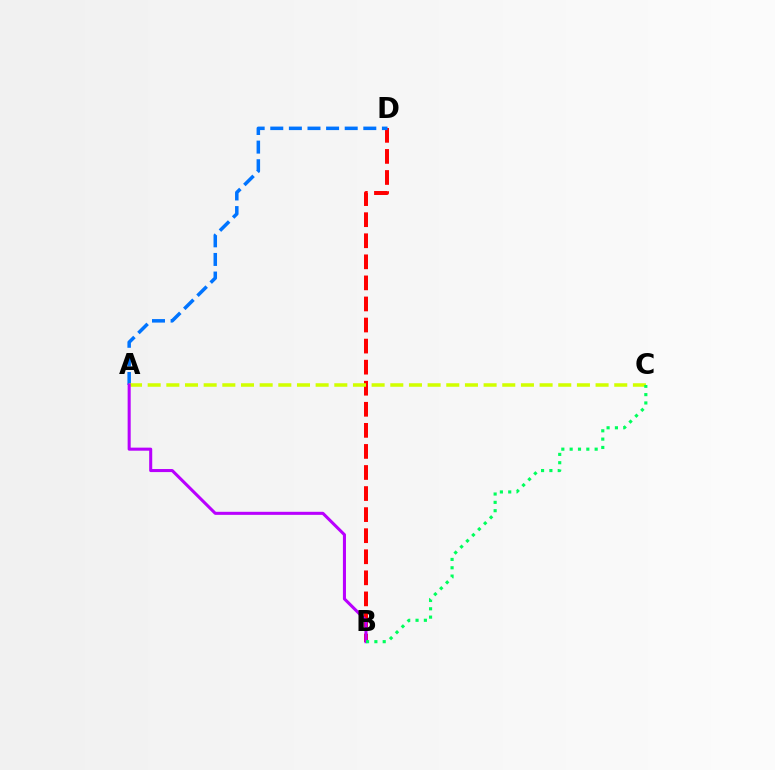{('B', 'D'): [{'color': '#ff0000', 'line_style': 'dashed', 'thickness': 2.86}], ('A', 'D'): [{'color': '#0074ff', 'line_style': 'dashed', 'thickness': 2.53}], ('A', 'C'): [{'color': '#d1ff00', 'line_style': 'dashed', 'thickness': 2.54}], ('A', 'B'): [{'color': '#b900ff', 'line_style': 'solid', 'thickness': 2.2}], ('B', 'C'): [{'color': '#00ff5c', 'line_style': 'dotted', 'thickness': 2.26}]}